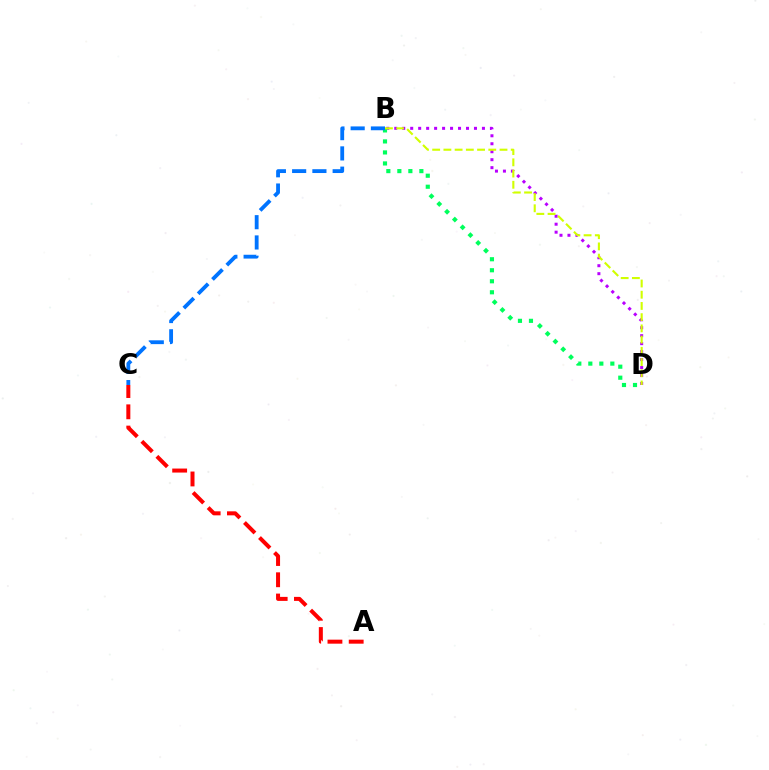{('A', 'C'): [{'color': '#ff0000', 'line_style': 'dashed', 'thickness': 2.89}], ('B', 'D'): [{'color': '#b900ff', 'line_style': 'dotted', 'thickness': 2.17}, {'color': '#00ff5c', 'line_style': 'dotted', 'thickness': 2.99}, {'color': '#d1ff00', 'line_style': 'dashed', 'thickness': 1.52}], ('B', 'C'): [{'color': '#0074ff', 'line_style': 'dashed', 'thickness': 2.75}]}